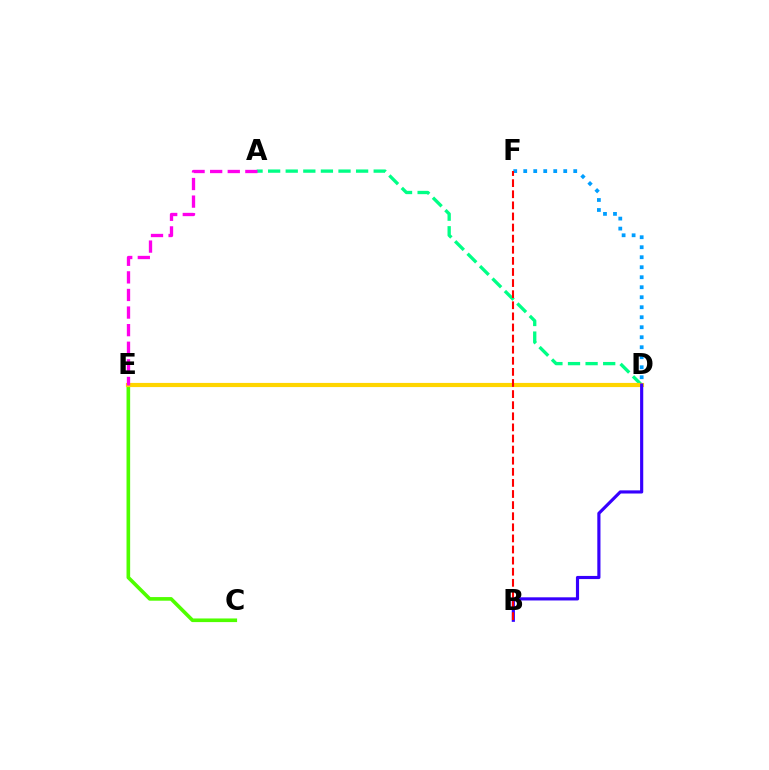{('A', 'D'): [{'color': '#00ff86', 'line_style': 'dashed', 'thickness': 2.39}], ('C', 'E'): [{'color': '#4fff00', 'line_style': 'solid', 'thickness': 2.61}], ('D', 'E'): [{'color': '#ffd500', 'line_style': 'solid', 'thickness': 2.99}], ('A', 'E'): [{'color': '#ff00ed', 'line_style': 'dashed', 'thickness': 2.39}], ('D', 'F'): [{'color': '#009eff', 'line_style': 'dotted', 'thickness': 2.72}], ('B', 'D'): [{'color': '#3700ff', 'line_style': 'solid', 'thickness': 2.27}], ('B', 'F'): [{'color': '#ff0000', 'line_style': 'dashed', 'thickness': 1.51}]}